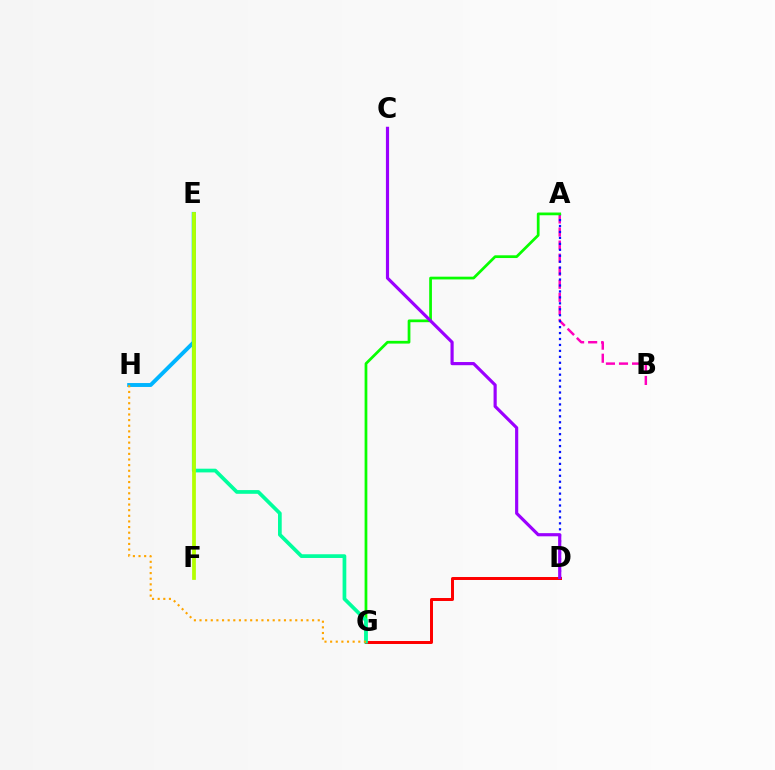{('A', 'B'): [{'color': '#ff00bd', 'line_style': 'dashed', 'thickness': 1.77}], ('A', 'D'): [{'color': '#0010ff', 'line_style': 'dotted', 'thickness': 1.62}], ('A', 'G'): [{'color': '#08ff00', 'line_style': 'solid', 'thickness': 1.97}], ('E', 'H'): [{'color': '#00b5ff', 'line_style': 'solid', 'thickness': 2.82}], ('D', 'G'): [{'color': '#ff0000', 'line_style': 'solid', 'thickness': 2.14}], ('E', 'G'): [{'color': '#00ff9d', 'line_style': 'solid', 'thickness': 2.67}], ('E', 'F'): [{'color': '#b3ff00', 'line_style': 'solid', 'thickness': 2.7}], ('G', 'H'): [{'color': '#ffa500', 'line_style': 'dotted', 'thickness': 1.53}], ('C', 'D'): [{'color': '#9b00ff', 'line_style': 'solid', 'thickness': 2.28}]}